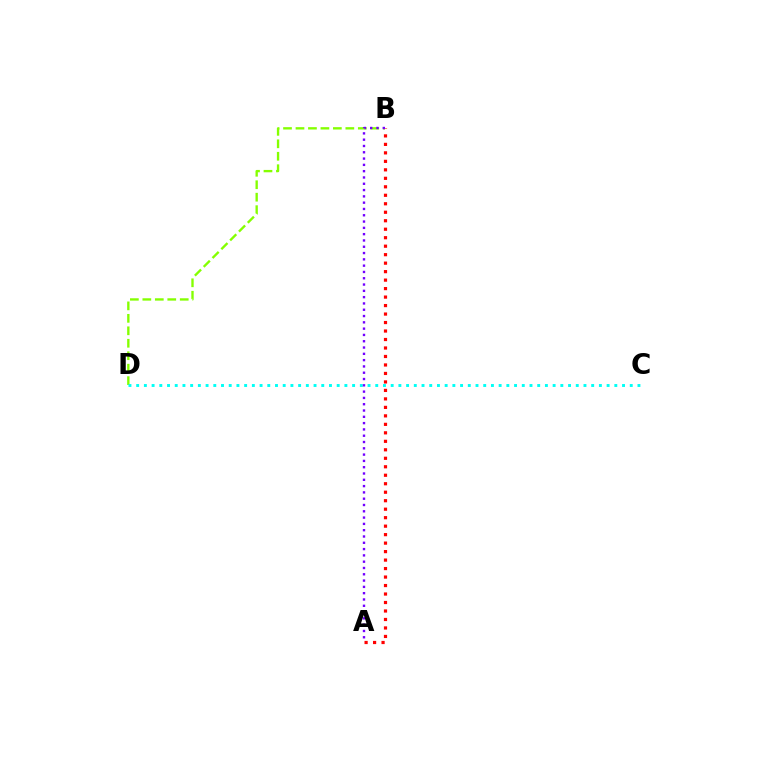{('B', 'D'): [{'color': '#84ff00', 'line_style': 'dashed', 'thickness': 1.69}], ('A', 'B'): [{'color': '#ff0000', 'line_style': 'dotted', 'thickness': 2.31}, {'color': '#7200ff', 'line_style': 'dotted', 'thickness': 1.71}], ('C', 'D'): [{'color': '#00fff6', 'line_style': 'dotted', 'thickness': 2.1}]}